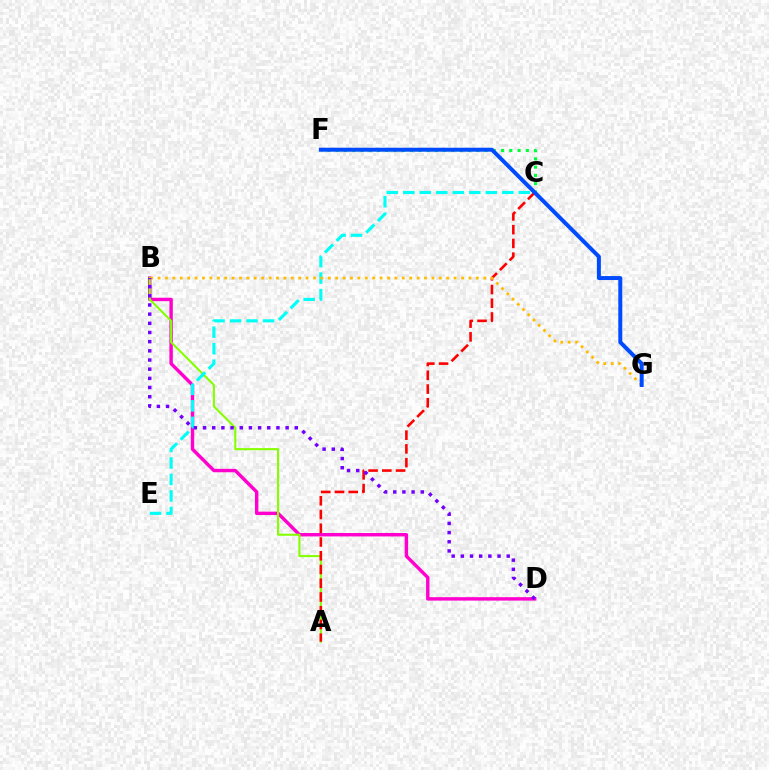{('B', 'D'): [{'color': '#ff00cf', 'line_style': 'solid', 'thickness': 2.46}, {'color': '#7200ff', 'line_style': 'dotted', 'thickness': 2.49}], ('A', 'B'): [{'color': '#84ff00', 'line_style': 'solid', 'thickness': 1.51}], ('C', 'F'): [{'color': '#00ff39', 'line_style': 'dotted', 'thickness': 2.25}], ('C', 'E'): [{'color': '#00fff6', 'line_style': 'dashed', 'thickness': 2.24}], ('A', 'C'): [{'color': '#ff0000', 'line_style': 'dashed', 'thickness': 1.87}], ('B', 'G'): [{'color': '#ffbd00', 'line_style': 'dotted', 'thickness': 2.01}], ('F', 'G'): [{'color': '#004bff', 'line_style': 'solid', 'thickness': 2.86}]}